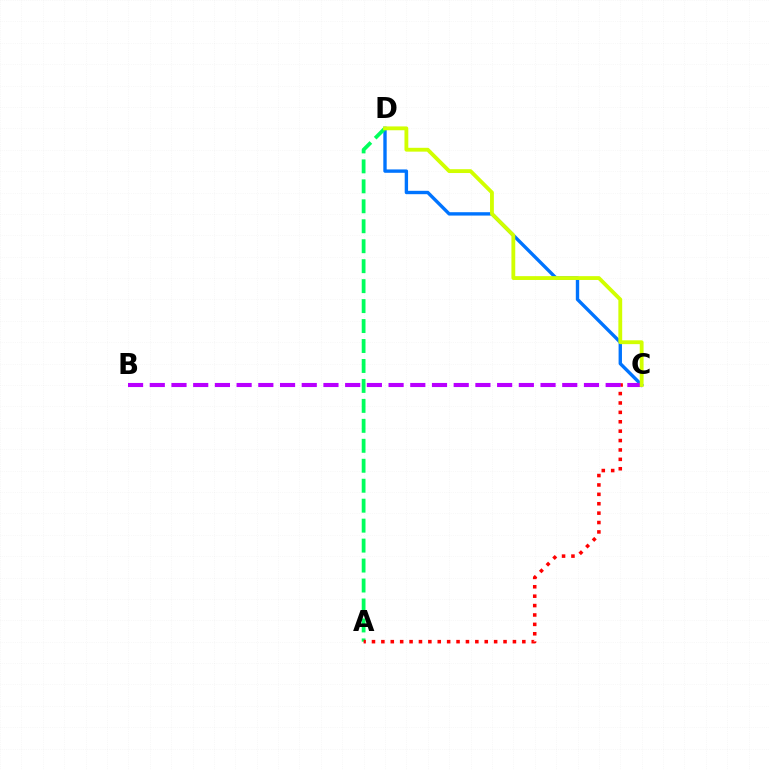{('C', 'D'): [{'color': '#0074ff', 'line_style': 'solid', 'thickness': 2.43}, {'color': '#d1ff00', 'line_style': 'solid', 'thickness': 2.76}], ('A', 'D'): [{'color': '#00ff5c', 'line_style': 'dashed', 'thickness': 2.71}], ('A', 'C'): [{'color': '#ff0000', 'line_style': 'dotted', 'thickness': 2.55}], ('B', 'C'): [{'color': '#b900ff', 'line_style': 'dashed', 'thickness': 2.95}]}